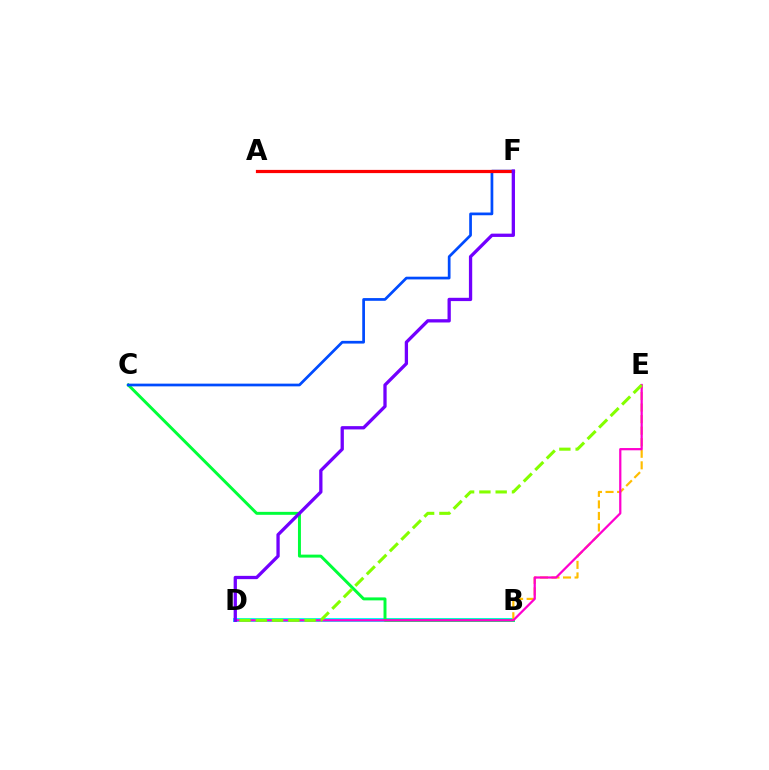{('B', 'D'): [{'color': '#00fff6', 'line_style': 'solid', 'thickness': 2.85}], ('B', 'C'): [{'color': '#00ff39', 'line_style': 'solid', 'thickness': 2.13}], ('B', 'E'): [{'color': '#ffbd00', 'line_style': 'dashed', 'thickness': 1.57}], ('C', 'F'): [{'color': '#004bff', 'line_style': 'solid', 'thickness': 1.96}], ('D', 'E'): [{'color': '#ff00cf', 'line_style': 'solid', 'thickness': 1.62}, {'color': '#84ff00', 'line_style': 'dashed', 'thickness': 2.21}], ('A', 'F'): [{'color': '#ff0000', 'line_style': 'solid', 'thickness': 2.31}], ('D', 'F'): [{'color': '#7200ff', 'line_style': 'solid', 'thickness': 2.37}]}